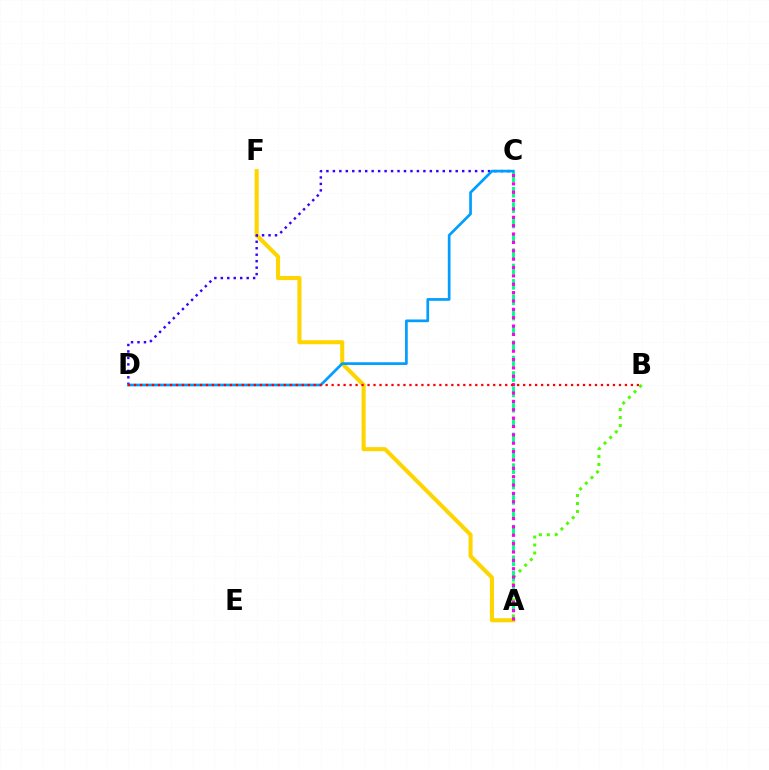{('A', 'B'): [{'color': '#4fff00', 'line_style': 'dotted', 'thickness': 2.17}], ('A', 'F'): [{'color': '#ffd500', 'line_style': 'solid', 'thickness': 2.93}], ('A', 'C'): [{'color': '#00ff86', 'line_style': 'dashed', 'thickness': 2.09}, {'color': '#ff00ed', 'line_style': 'dotted', 'thickness': 2.27}], ('C', 'D'): [{'color': '#3700ff', 'line_style': 'dotted', 'thickness': 1.76}, {'color': '#009eff', 'line_style': 'solid', 'thickness': 1.94}], ('B', 'D'): [{'color': '#ff0000', 'line_style': 'dotted', 'thickness': 1.63}]}